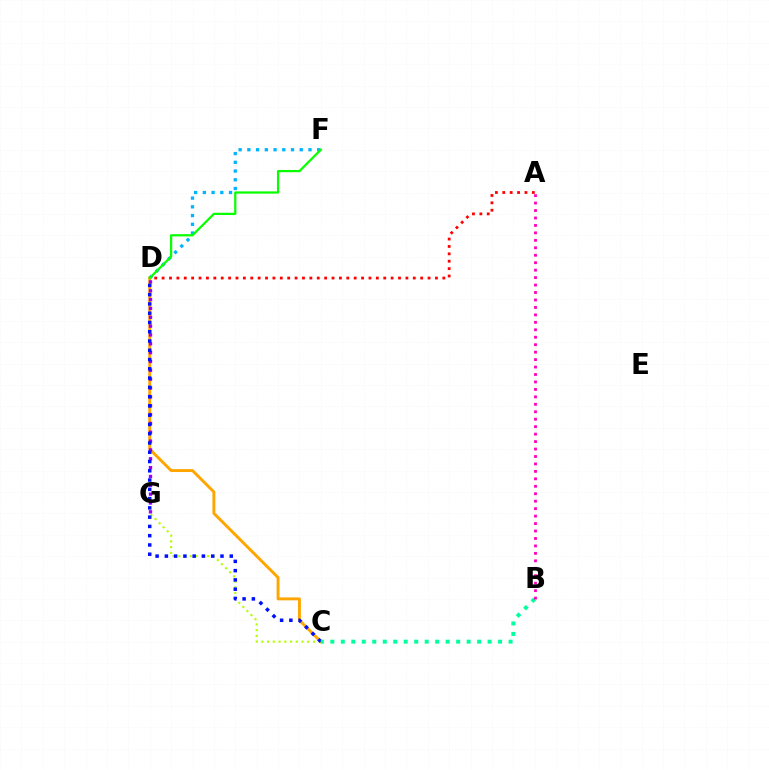{('C', 'G'): [{'color': '#b3ff00', 'line_style': 'dotted', 'thickness': 1.56}], ('D', 'F'): [{'color': '#00b5ff', 'line_style': 'dotted', 'thickness': 2.37}, {'color': '#08ff00', 'line_style': 'solid', 'thickness': 1.61}], ('C', 'D'): [{'color': '#ffa500', 'line_style': 'solid', 'thickness': 2.1}, {'color': '#0010ff', 'line_style': 'dotted', 'thickness': 2.52}], ('D', 'G'): [{'color': '#9b00ff', 'line_style': 'dotted', 'thickness': 2.4}], ('B', 'C'): [{'color': '#00ff9d', 'line_style': 'dotted', 'thickness': 2.85}], ('A', 'B'): [{'color': '#ff00bd', 'line_style': 'dotted', 'thickness': 2.03}], ('A', 'D'): [{'color': '#ff0000', 'line_style': 'dotted', 'thickness': 2.01}]}